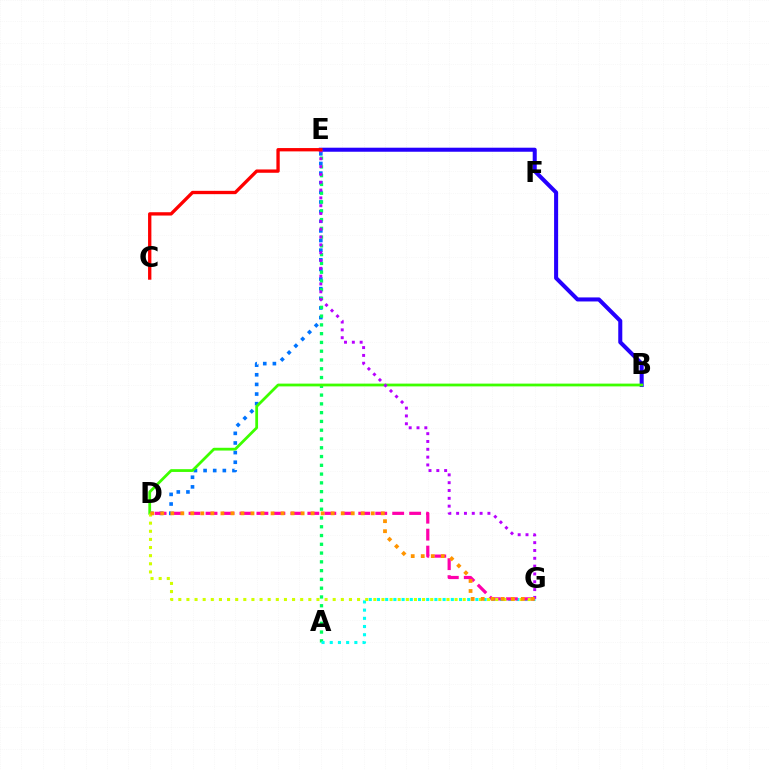{('B', 'E'): [{'color': '#2500ff', 'line_style': 'solid', 'thickness': 2.91}], ('D', 'E'): [{'color': '#0074ff', 'line_style': 'dotted', 'thickness': 2.62}], ('A', 'E'): [{'color': '#00ff5c', 'line_style': 'dotted', 'thickness': 2.38}], ('A', 'G'): [{'color': '#00fff6', 'line_style': 'dotted', 'thickness': 2.23}], ('D', 'G'): [{'color': '#ff00ac', 'line_style': 'dashed', 'thickness': 2.31}, {'color': '#d1ff00', 'line_style': 'dotted', 'thickness': 2.21}, {'color': '#ff9400', 'line_style': 'dotted', 'thickness': 2.72}], ('B', 'D'): [{'color': '#3dff00', 'line_style': 'solid', 'thickness': 2.0}], ('E', 'G'): [{'color': '#b900ff', 'line_style': 'dotted', 'thickness': 2.13}], ('C', 'E'): [{'color': '#ff0000', 'line_style': 'solid', 'thickness': 2.39}]}